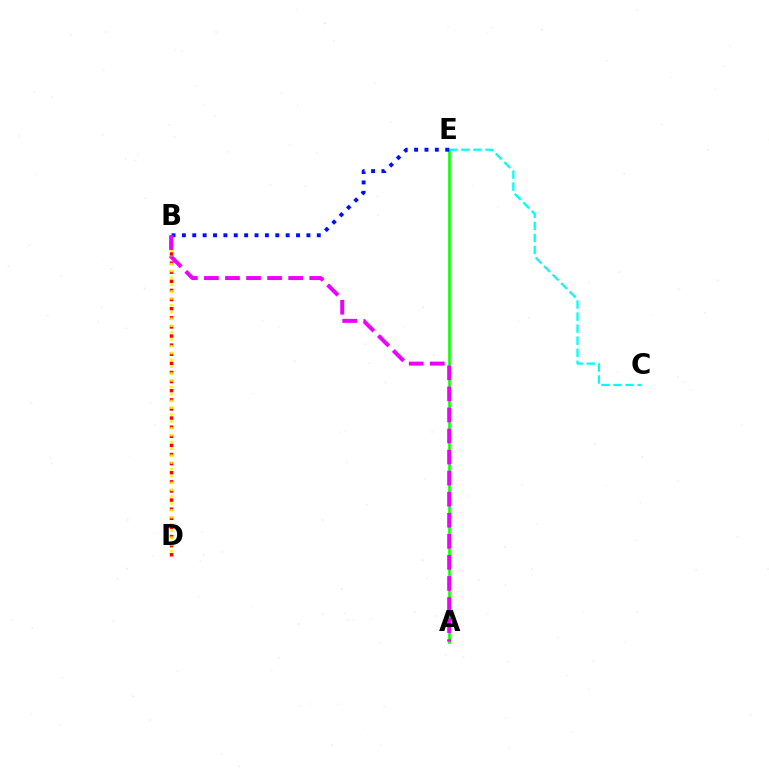{('A', 'E'): [{'color': '#08ff00', 'line_style': 'solid', 'thickness': 1.87}], ('C', 'E'): [{'color': '#00fff6', 'line_style': 'dashed', 'thickness': 1.64}], ('B', 'D'): [{'color': '#ff0000', 'line_style': 'dotted', 'thickness': 2.48}, {'color': '#fcf500', 'line_style': 'dotted', 'thickness': 1.86}], ('B', 'E'): [{'color': '#0010ff', 'line_style': 'dotted', 'thickness': 2.82}], ('A', 'B'): [{'color': '#ee00ff', 'line_style': 'dashed', 'thickness': 2.86}]}